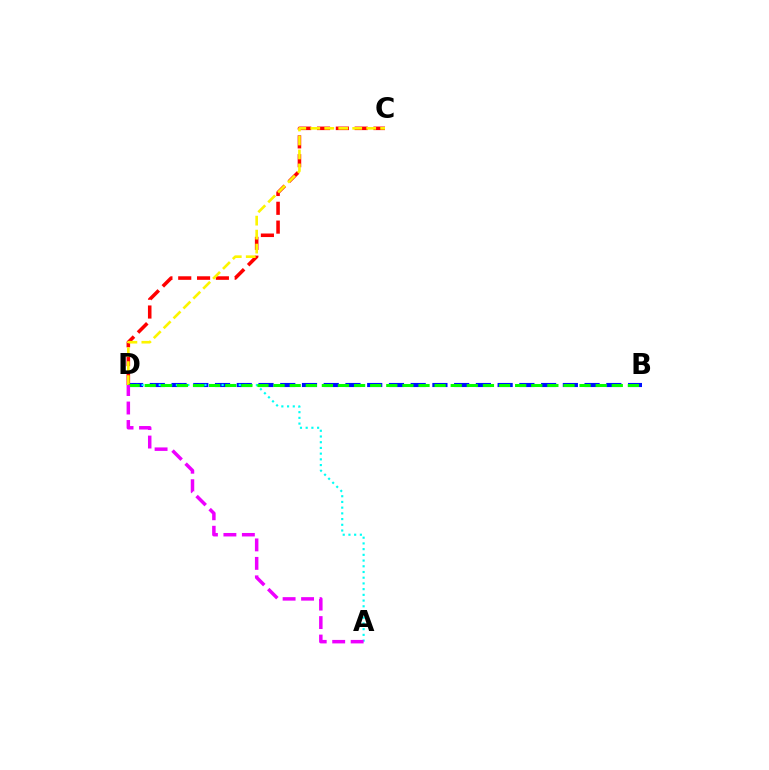{('B', 'D'): [{'color': '#0010ff', 'line_style': 'dashed', 'thickness': 2.95}, {'color': '#08ff00', 'line_style': 'dashed', 'thickness': 2.19}], ('A', 'D'): [{'color': '#00fff6', 'line_style': 'dotted', 'thickness': 1.55}, {'color': '#ee00ff', 'line_style': 'dashed', 'thickness': 2.51}], ('C', 'D'): [{'color': '#ff0000', 'line_style': 'dashed', 'thickness': 2.56}, {'color': '#fcf500', 'line_style': 'dashed', 'thickness': 1.9}]}